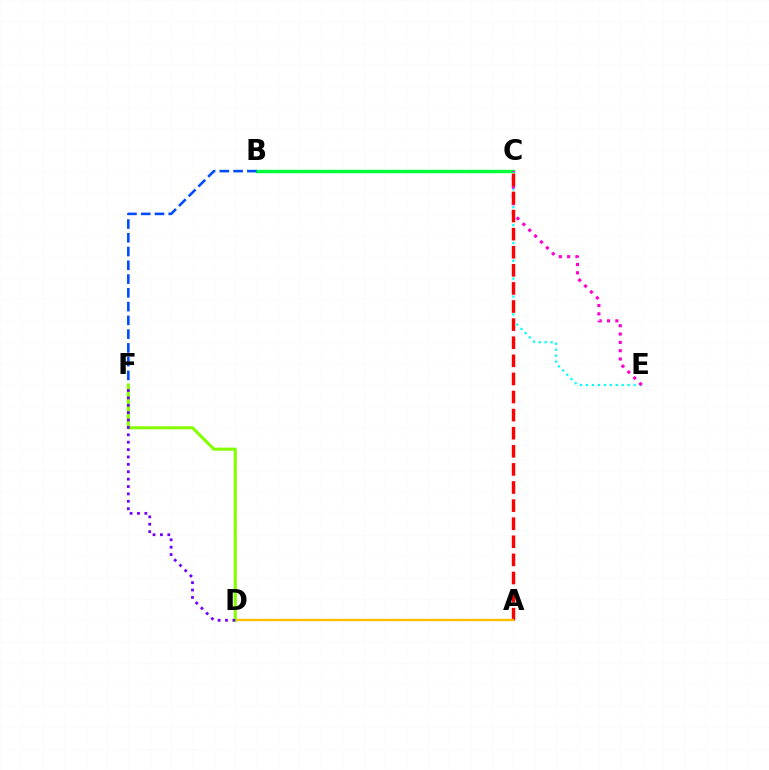{('B', 'C'): [{'color': '#00ff39', 'line_style': 'solid', 'thickness': 2.47}], ('C', 'E'): [{'color': '#00fff6', 'line_style': 'dotted', 'thickness': 1.62}, {'color': '#ff00cf', 'line_style': 'dotted', 'thickness': 2.26}], ('B', 'F'): [{'color': '#004bff', 'line_style': 'dashed', 'thickness': 1.87}], ('A', 'C'): [{'color': '#ff0000', 'line_style': 'dashed', 'thickness': 2.46}], ('A', 'D'): [{'color': '#ffbd00', 'line_style': 'solid', 'thickness': 1.68}], ('D', 'F'): [{'color': '#84ff00', 'line_style': 'solid', 'thickness': 2.23}, {'color': '#7200ff', 'line_style': 'dotted', 'thickness': 2.01}]}